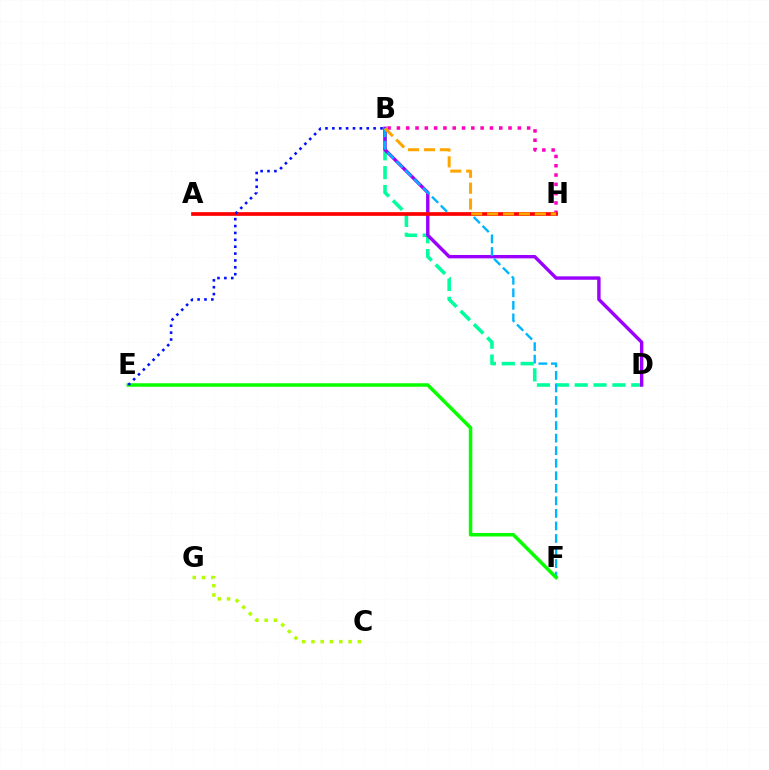{('B', 'D'): [{'color': '#00ff9d', 'line_style': 'dashed', 'thickness': 2.56}, {'color': '#9b00ff', 'line_style': 'solid', 'thickness': 2.45}], ('B', 'F'): [{'color': '#00b5ff', 'line_style': 'dashed', 'thickness': 1.7}], ('B', 'H'): [{'color': '#ff00bd', 'line_style': 'dotted', 'thickness': 2.53}, {'color': '#ffa500', 'line_style': 'dashed', 'thickness': 2.16}], ('E', 'F'): [{'color': '#08ff00', 'line_style': 'solid', 'thickness': 2.53}], ('C', 'G'): [{'color': '#b3ff00', 'line_style': 'dotted', 'thickness': 2.52}], ('A', 'H'): [{'color': '#ff0000', 'line_style': 'solid', 'thickness': 2.65}], ('B', 'E'): [{'color': '#0010ff', 'line_style': 'dotted', 'thickness': 1.87}]}